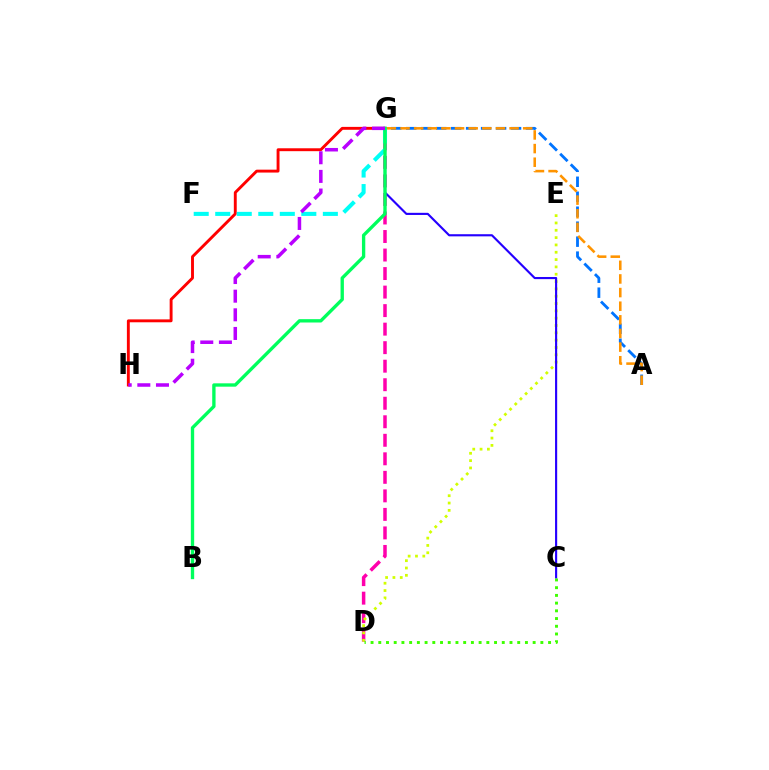{('D', 'G'): [{'color': '#ff00ac', 'line_style': 'dashed', 'thickness': 2.52}], ('D', 'E'): [{'color': '#d1ff00', 'line_style': 'dotted', 'thickness': 1.99}], ('A', 'G'): [{'color': '#0074ff', 'line_style': 'dashed', 'thickness': 2.03}, {'color': '#ff9400', 'line_style': 'dashed', 'thickness': 1.85}], ('C', 'G'): [{'color': '#2500ff', 'line_style': 'solid', 'thickness': 1.54}], ('G', 'H'): [{'color': '#ff0000', 'line_style': 'solid', 'thickness': 2.08}, {'color': '#b900ff', 'line_style': 'dashed', 'thickness': 2.53}], ('F', 'G'): [{'color': '#00fff6', 'line_style': 'dashed', 'thickness': 2.92}], ('B', 'G'): [{'color': '#00ff5c', 'line_style': 'solid', 'thickness': 2.41}], ('C', 'D'): [{'color': '#3dff00', 'line_style': 'dotted', 'thickness': 2.1}]}